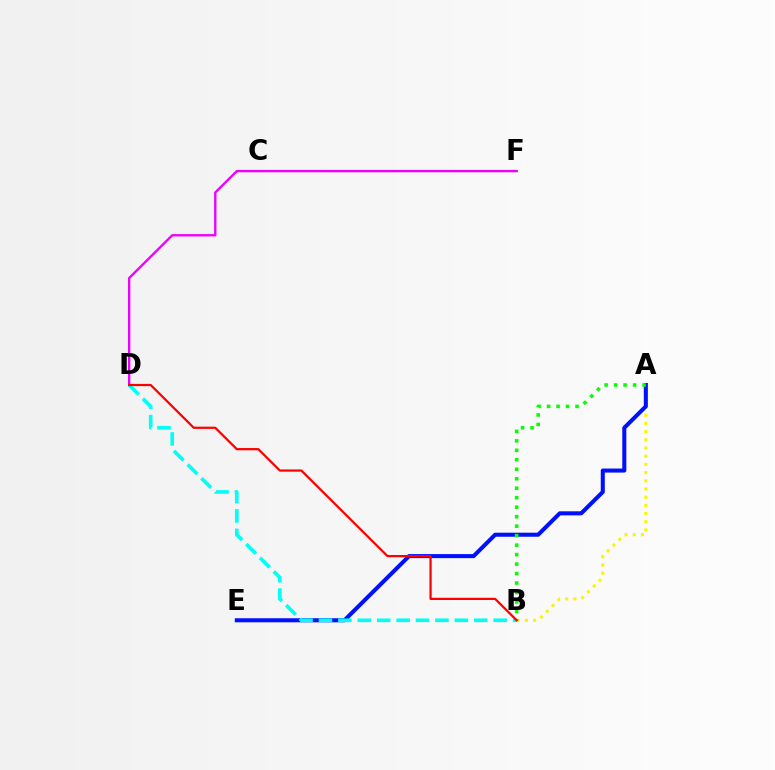{('D', 'F'): [{'color': '#ee00ff', 'line_style': 'solid', 'thickness': 1.68}], ('A', 'B'): [{'color': '#fcf500', 'line_style': 'dotted', 'thickness': 2.23}, {'color': '#08ff00', 'line_style': 'dotted', 'thickness': 2.58}], ('A', 'E'): [{'color': '#0010ff', 'line_style': 'solid', 'thickness': 2.91}], ('B', 'D'): [{'color': '#00fff6', 'line_style': 'dashed', 'thickness': 2.64}, {'color': '#ff0000', 'line_style': 'solid', 'thickness': 1.61}]}